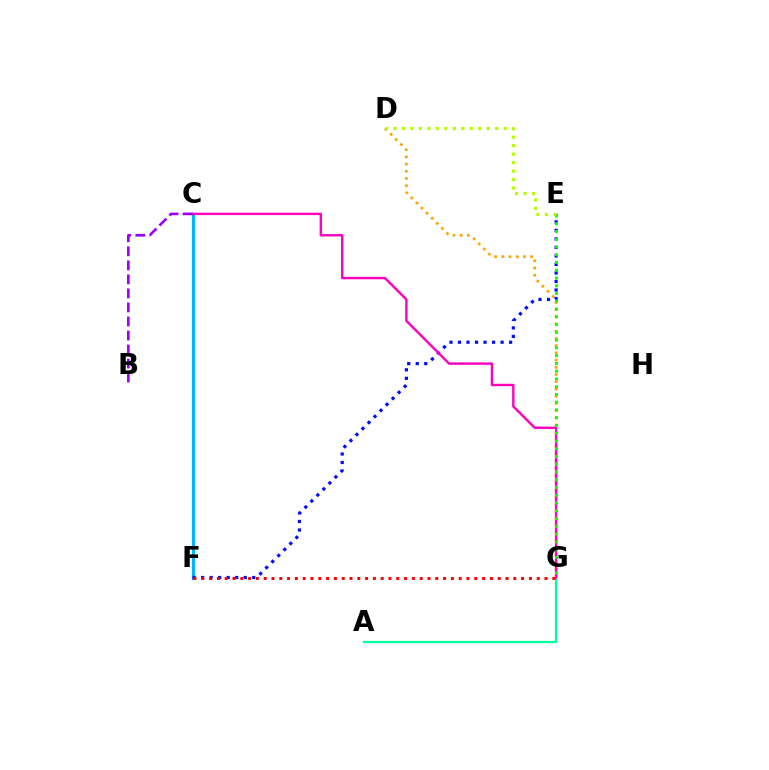{('C', 'F'): [{'color': '#00b5ff', 'line_style': 'solid', 'thickness': 2.29}], ('D', 'G'): [{'color': '#ffa500', 'line_style': 'dotted', 'thickness': 1.96}], ('A', 'G'): [{'color': '#00ff9d', 'line_style': 'solid', 'thickness': 1.61}], ('E', 'F'): [{'color': '#0010ff', 'line_style': 'dotted', 'thickness': 2.31}], ('F', 'G'): [{'color': '#ff0000', 'line_style': 'dotted', 'thickness': 2.12}], ('C', 'G'): [{'color': '#ff00bd', 'line_style': 'solid', 'thickness': 1.74}], ('E', 'G'): [{'color': '#08ff00', 'line_style': 'dotted', 'thickness': 2.11}], ('B', 'C'): [{'color': '#9b00ff', 'line_style': 'dashed', 'thickness': 1.91}], ('D', 'E'): [{'color': '#b3ff00', 'line_style': 'dotted', 'thickness': 2.3}]}